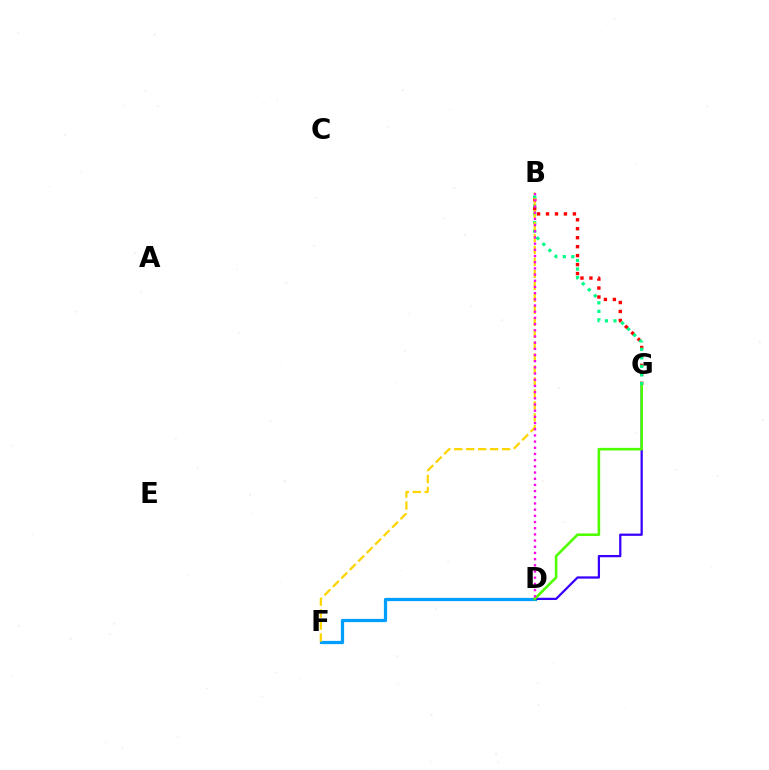{('D', 'F'): [{'color': '#009eff', 'line_style': 'solid', 'thickness': 2.33}], ('B', 'G'): [{'color': '#ff0000', 'line_style': 'dotted', 'thickness': 2.44}, {'color': '#00ff86', 'line_style': 'dotted', 'thickness': 2.32}], ('D', 'G'): [{'color': '#3700ff', 'line_style': 'solid', 'thickness': 1.62}, {'color': '#4fff00', 'line_style': 'solid', 'thickness': 1.87}], ('B', 'F'): [{'color': '#ffd500', 'line_style': 'dashed', 'thickness': 1.62}], ('B', 'D'): [{'color': '#ff00ed', 'line_style': 'dotted', 'thickness': 1.68}]}